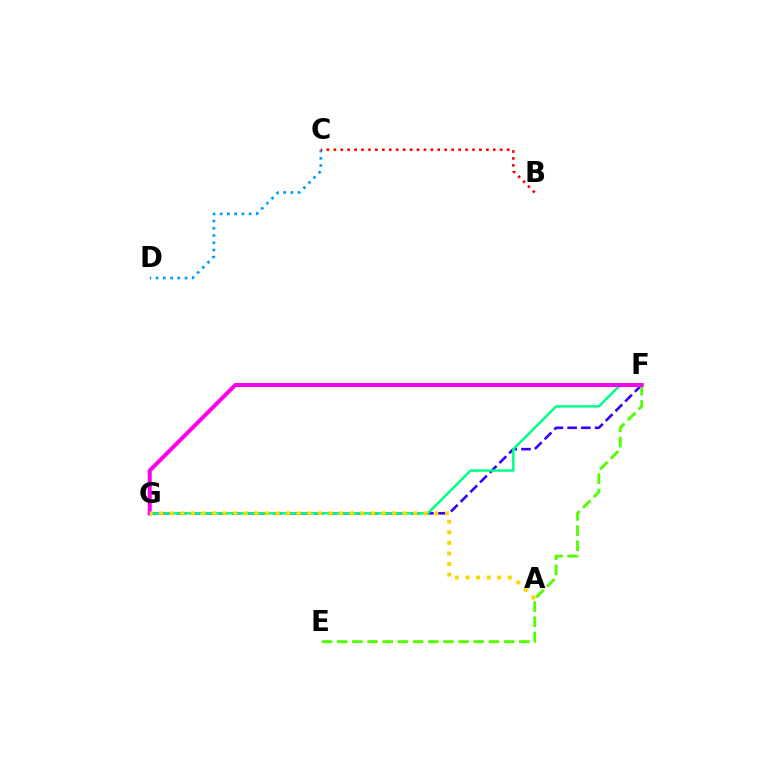{('C', 'D'): [{'color': '#009eff', 'line_style': 'dotted', 'thickness': 1.96}], ('F', 'G'): [{'color': '#3700ff', 'line_style': 'dashed', 'thickness': 1.87}, {'color': '#00ff86', 'line_style': 'solid', 'thickness': 1.78}, {'color': '#ff00ed', 'line_style': 'solid', 'thickness': 2.9}], ('B', 'C'): [{'color': '#ff0000', 'line_style': 'dotted', 'thickness': 1.88}], ('E', 'F'): [{'color': '#4fff00', 'line_style': 'dashed', 'thickness': 2.06}], ('A', 'G'): [{'color': '#ffd500', 'line_style': 'dotted', 'thickness': 2.88}]}